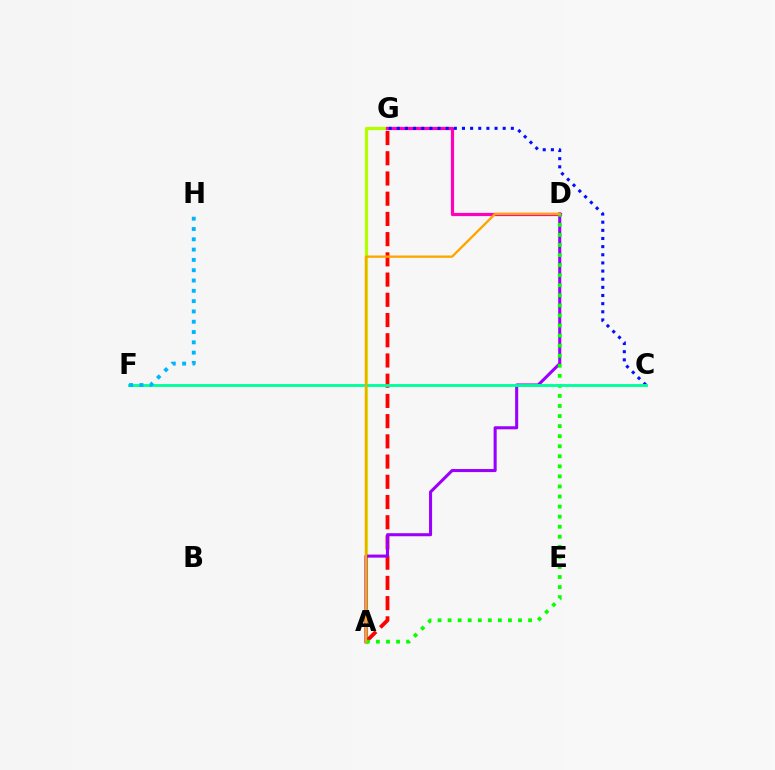{('A', 'G'): [{'color': '#b3ff00', 'line_style': 'solid', 'thickness': 2.34}, {'color': '#ff0000', 'line_style': 'dashed', 'thickness': 2.75}], ('D', 'G'): [{'color': '#ff00bd', 'line_style': 'solid', 'thickness': 2.31}], ('A', 'D'): [{'color': '#9b00ff', 'line_style': 'solid', 'thickness': 2.21}, {'color': '#08ff00', 'line_style': 'dotted', 'thickness': 2.73}, {'color': '#ffa500', 'line_style': 'solid', 'thickness': 1.69}], ('C', 'G'): [{'color': '#0010ff', 'line_style': 'dotted', 'thickness': 2.21}], ('C', 'F'): [{'color': '#00ff9d', 'line_style': 'solid', 'thickness': 2.07}], ('F', 'H'): [{'color': '#00b5ff', 'line_style': 'dotted', 'thickness': 2.8}]}